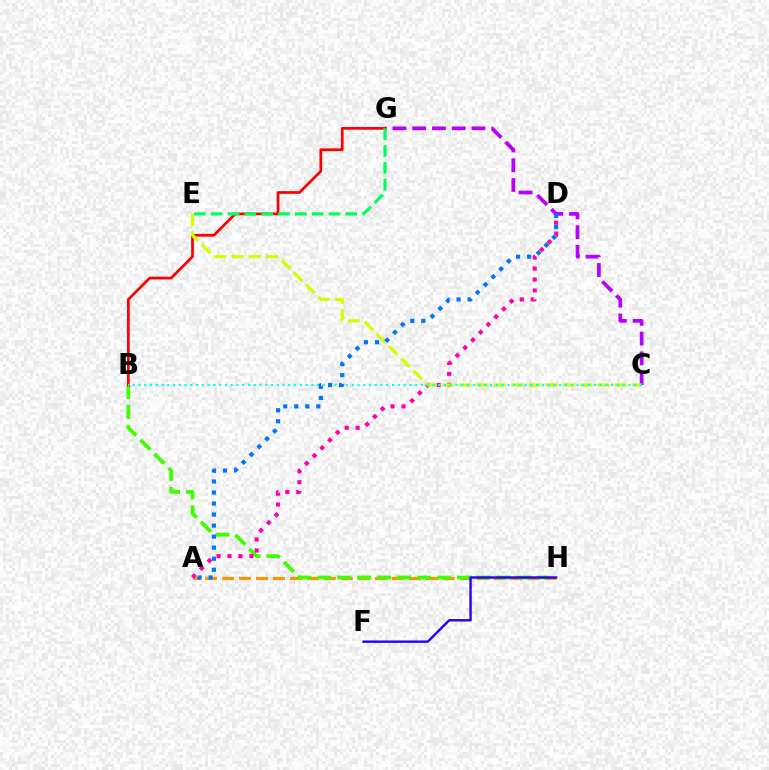{('A', 'H'): [{'color': '#ff9400', 'line_style': 'dashed', 'thickness': 2.31}], ('B', 'H'): [{'color': '#3dff00', 'line_style': 'dashed', 'thickness': 2.71}], ('C', 'G'): [{'color': '#b900ff', 'line_style': 'dashed', 'thickness': 2.68}], ('A', 'D'): [{'color': '#ff00ac', 'line_style': 'dotted', 'thickness': 2.97}, {'color': '#0074ff', 'line_style': 'dotted', 'thickness': 3.0}], ('F', 'H'): [{'color': '#2500ff', 'line_style': 'solid', 'thickness': 1.73}], ('B', 'G'): [{'color': '#ff0000', 'line_style': 'solid', 'thickness': 1.96}], ('C', 'E'): [{'color': '#d1ff00', 'line_style': 'dashed', 'thickness': 2.35}], ('B', 'C'): [{'color': '#00fff6', 'line_style': 'dotted', 'thickness': 1.57}], ('E', 'G'): [{'color': '#00ff5c', 'line_style': 'dashed', 'thickness': 2.28}]}